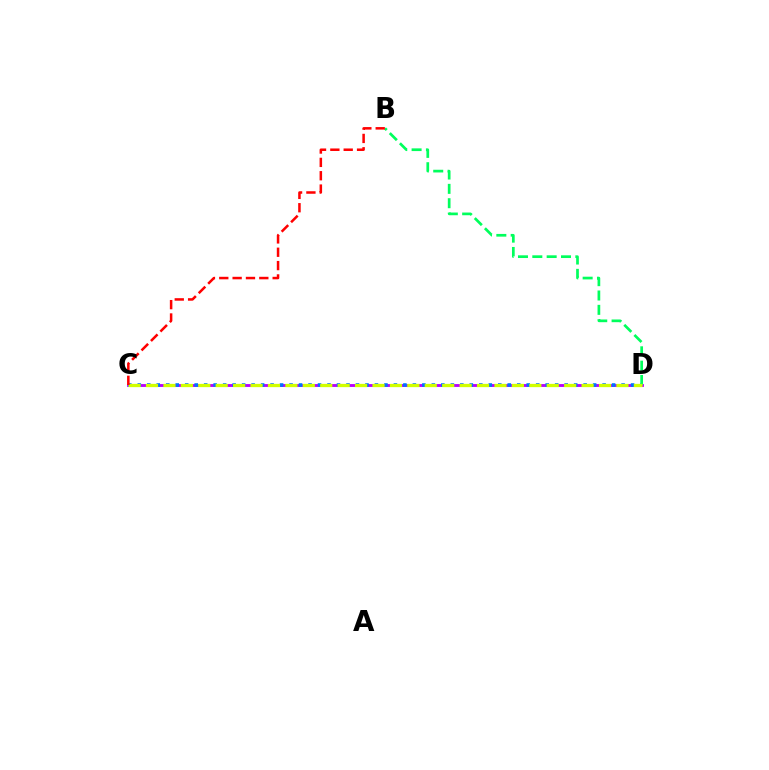{('C', 'D'): [{'color': '#b900ff', 'line_style': 'solid', 'thickness': 2.06}, {'color': '#0074ff', 'line_style': 'dotted', 'thickness': 2.58}, {'color': '#d1ff00', 'line_style': 'dashed', 'thickness': 2.37}], ('B', 'D'): [{'color': '#00ff5c', 'line_style': 'dashed', 'thickness': 1.95}], ('B', 'C'): [{'color': '#ff0000', 'line_style': 'dashed', 'thickness': 1.81}]}